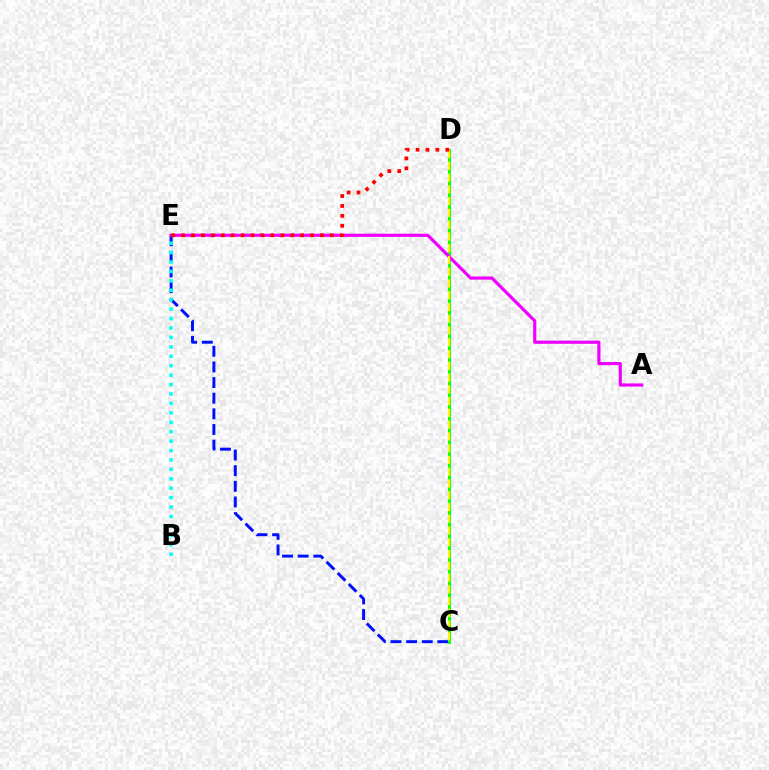{('C', 'E'): [{'color': '#0010ff', 'line_style': 'dashed', 'thickness': 2.13}], ('B', 'E'): [{'color': '#00fff6', 'line_style': 'dotted', 'thickness': 2.56}], ('C', 'D'): [{'color': '#08ff00', 'line_style': 'solid', 'thickness': 2.05}, {'color': '#fcf500', 'line_style': 'dashed', 'thickness': 1.6}], ('A', 'E'): [{'color': '#ee00ff', 'line_style': 'solid', 'thickness': 2.29}], ('D', 'E'): [{'color': '#ff0000', 'line_style': 'dotted', 'thickness': 2.69}]}